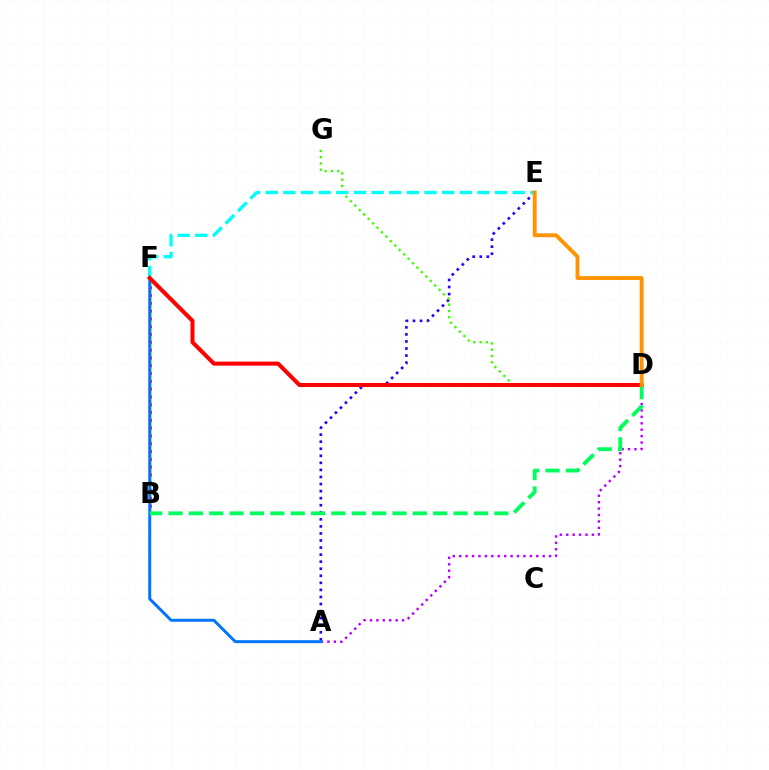{('A', 'D'): [{'color': '#b900ff', 'line_style': 'dotted', 'thickness': 1.74}], ('B', 'F'): [{'color': '#d1ff00', 'line_style': 'solid', 'thickness': 1.91}, {'color': '#ff00ac', 'line_style': 'dotted', 'thickness': 2.12}], ('A', 'E'): [{'color': '#2500ff', 'line_style': 'dotted', 'thickness': 1.92}], ('A', 'F'): [{'color': '#0074ff', 'line_style': 'solid', 'thickness': 2.13}], ('D', 'G'): [{'color': '#3dff00', 'line_style': 'dotted', 'thickness': 1.7}], ('E', 'F'): [{'color': '#00fff6', 'line_style': 'dashed', 'thickness': 2.4}], ('B', 'D'): [{'color': '#00ff5c', 'line_style': 'dashed', 'thickness': 2.77}], ('D', 'F'): [{'color': '#ff0000', 'line_style': 'solid', 'thickness': 2.91}], ('D', 'E'): [{'color': '#ff9400', 'line_style': 'solid', 'thickness': 2.8}]}